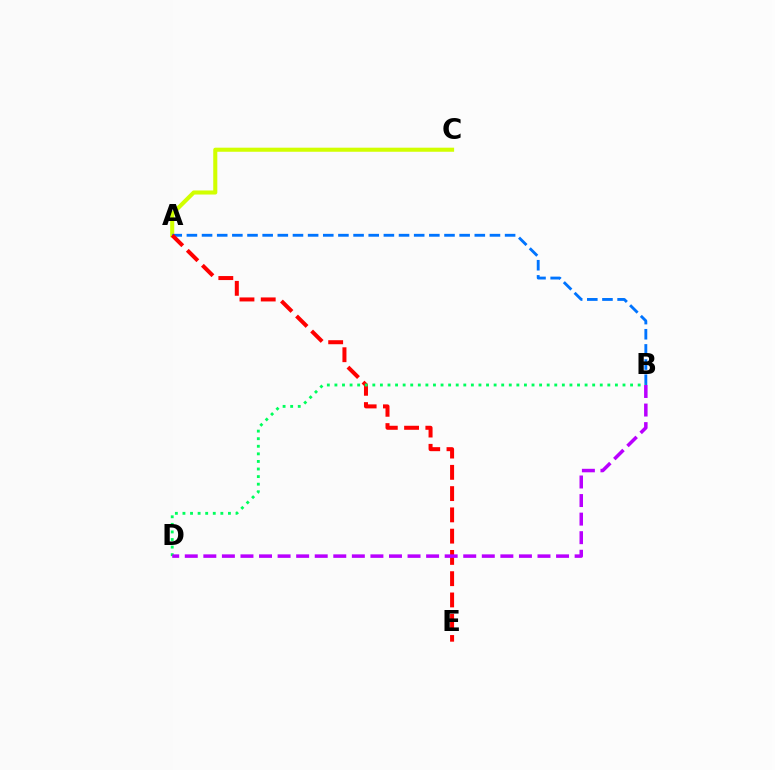{('A', 'C'): [{'color': '#d1ff00', 'line_style': 'solid', 'thickness': 2.93}], ('A', 'B'): [{'color': '#0074ff', 'line_style': 'dashed', 'thickness': 2.06}], ('A', 'E'): [{'color': '#ff0000', 'line_style': 'dashed', 'thickness': 2.89}], ('B', 'D'): [{'color': '#00ff5c', 'line_style': 'dotted', 'thickness': 2.06}, {'color': '#b900ff', 'line_style': 'dashed', 'thickness': 2.52}]}